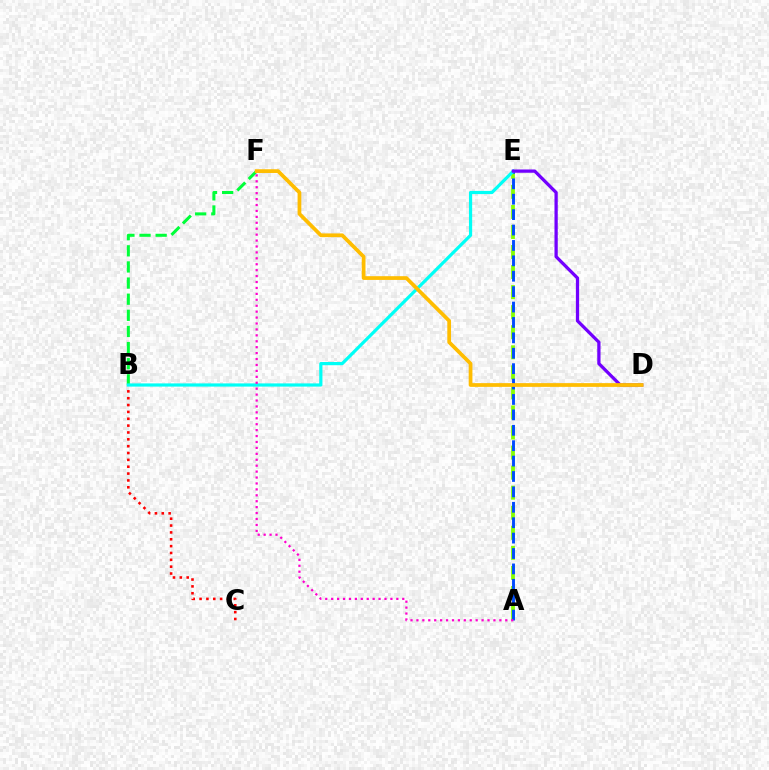{('A', 'E'): [{'color': '#84ff00', 'line_style': 'dashed', 'thickness': 2.72}, {'color': '#004bff', 'line_style': 'dashed', 'thickness': 2.09}], ('B', 'C'): [{'color': '#ff0000', 'line_style': 'dotted', 'thickness': 1.86}], ('B', 'F'): [{'color': '#00ff39', 'line_style': 'dashed', 'thickness': 2.19}], ('B', 'E'): [{'color': '#00fff6', 'line_style': 'solid', 'thickness': 2.3}], ('D', 'E'): [{'color': '#7200ff', 'line_style': 'solid', 'thickness': 2.35}], ('A', 'F'): [{'color': '#ff00cf', 'line_style': 'dotted', 'thickness': 1.61}], ('D', 'F'): [{'color': '#ffbd00', 'line_style': 'solid', 'thickness': 2.69}]}